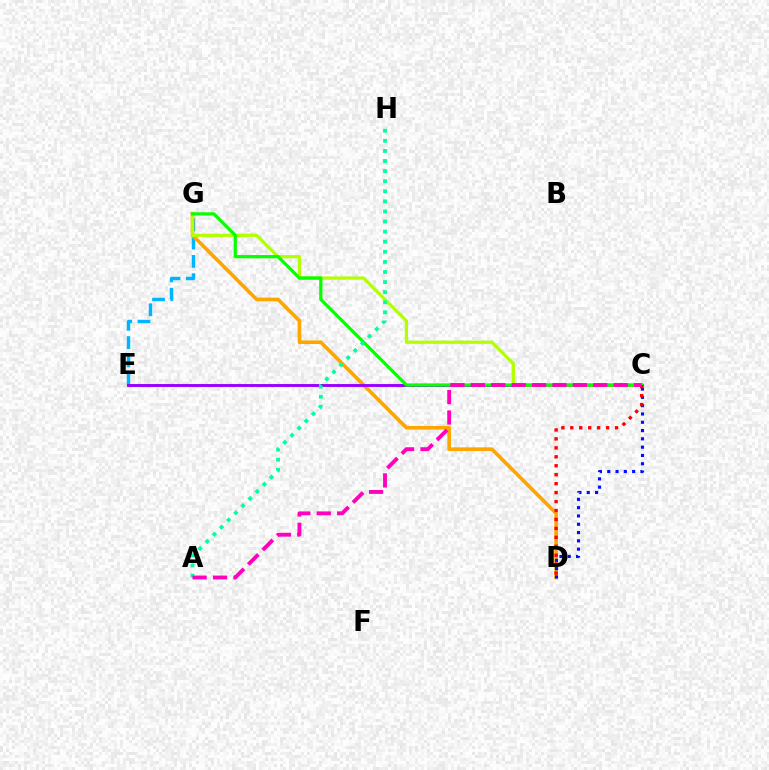{('E', 'G'): [{'color': '#00b5ff', 'line_style': 'dashed', 'thickness': 2.48}], ('D', 'G'): [{'color': '#ffa500', 'line_style': 'solid', 'thickness': 2.61}], ('C', 'E'): [{'color': '#9b00ff', 'line_style': 'solid', 'thickness': 2.09}], ('C', 'G'): [{'color': '#b3ff00', 'line_style': 'solid', 'thickness': 2.32}, {'color': '#08ff00', 'line_style': 'solid', 'thickness': 2.33}], ('C', 'D'): [{'color': '#0010ff', 'line_style': 'dotted', 'thickness': 2.25}, {'color': '#ff0000', 'line_style': 'dotted', 'thickness': 2.43}], ('A', 'H'): [{'color': '#00ff9d', 'line_style': 'dotted', 'thickness': 2.74}], ('A', 'C'): [{'color': '#ff00bd', 'line_style': 'dashed', 'thickness': 2.77}]}